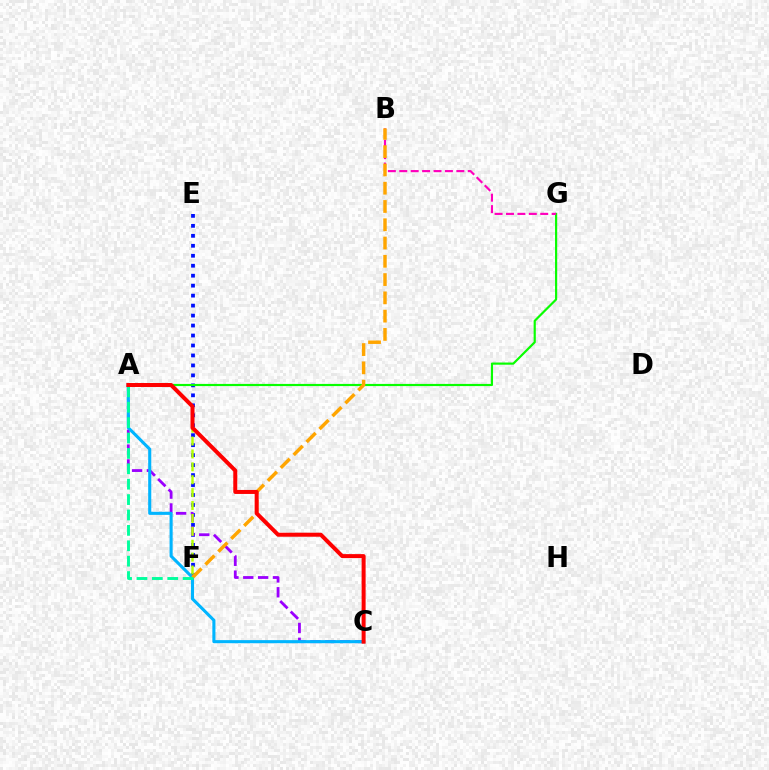{('E', 'F'): [{'color': '#0010ff', 'line_style': 'dotted', 'thickness': 2.71}], ('A', 'C'): [{'color': '#9b00ff', 'line_style': 'dashed', 'thickness': 2.02}, {'color': '#00b5ff', 'line_style': 'solid', 'thickness': 2.22}, {'color': '#ff0000', 'line_style': 'solid', 'thickness': 2.88}], ('A', 'G'): [{'color': '#08ff00', 'line_style': 'solid', 'thickness': 1.57}], ('B', 'G'): [{'color': '#ff00bd', 'line_style': 'dashed', 'thickness': 1.55}], ('B', 'F'): [{'color': '#ffa500', 'line_style': 'dashed', 'thickness': 2.48}], ('A', 'F'): [{'color': '#b3ff00', 'line_style': 'dashed', 'thickness': 1.75}, {'color': '#00ff9d', 'line_style': 'dashed', 'thickness': 2.09}]}